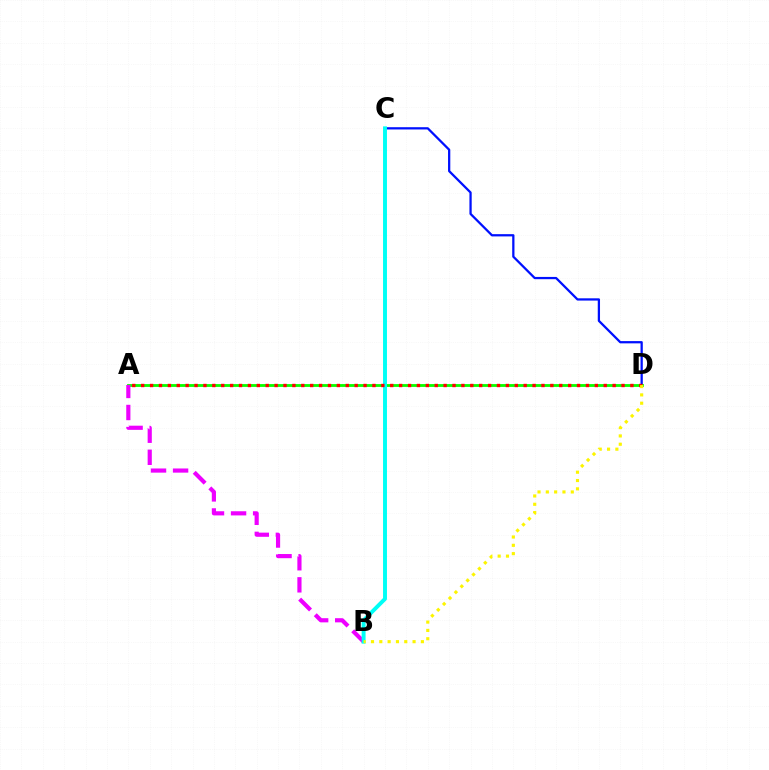{('C', 'D'): [{'color': '#0010ff', 'line_style': 'solid', 'thickness': 1.63}], ('A', 'D'): [{'color': '#08ff00', 'line_style': 'solid', 'thickness': 2.04}, {'color': '#ff0000', 'line_style': 'dotted', 'thickness': 2.42}], ('A', 'B'): [{'color': '#ee00ff', 'line_style': 'dashed', 'thickness': 3.0}], ('B', 'C'): [{'color': '#00fff6', 'line_style': 'solid', 'thickness': 2.83}], ('B', 'D'): [{'color': '#fcf500', 'line_style': 'dotted', 'thickness': 2.26}]}